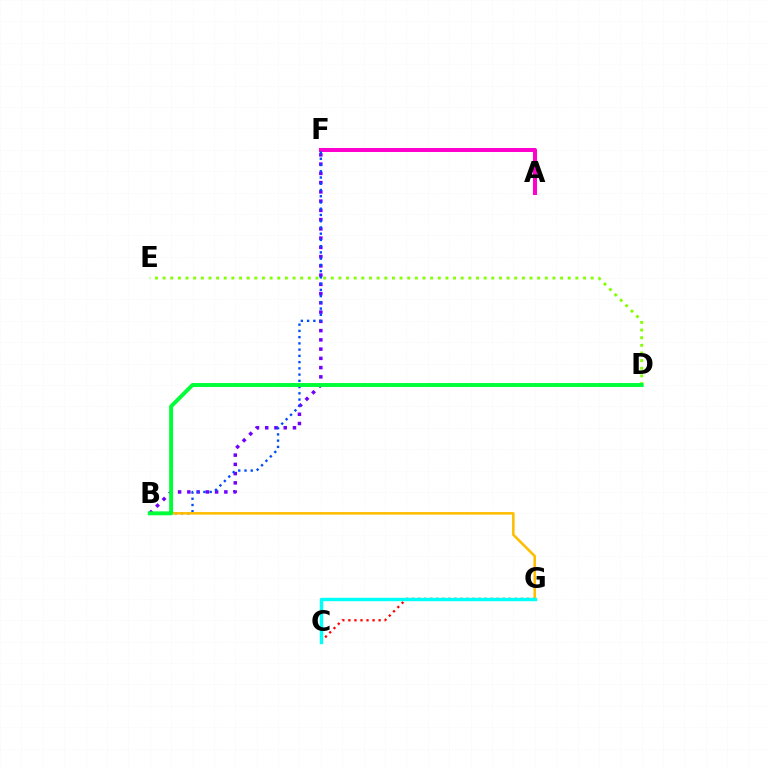{('C', 'G'): [{'color': '#ff0000', 'line_style': 'dotted', 'thickness': 1.64}, {'color': '#00fff6', 'line_style': 'solid', 'thickness': 2.46}], ('B', 'F'): [{'color': '#7200ff', 'line_style': 'dotted', 'thickness': 2.51}, {'color': '#004bff', 'line_style': 'dotted', 'thickness': 1.7}], ('A', 'F'): [{'color': '#ff00cf', 'line_style': 'solid', 'thickness': 2.88}], ('B', 'G'): [{'color': '#ffbd00', 'line_style': 'solid', 'thickness': 1.83}], ('D', 'E'): [{'color': '#84ff00', 'line_style': 'dotted', 'thickness': 2.08}], ('B', 'D'): [{'color': '#00ff39', 'line_style': 'solid', 'thickness': 2.84}]}